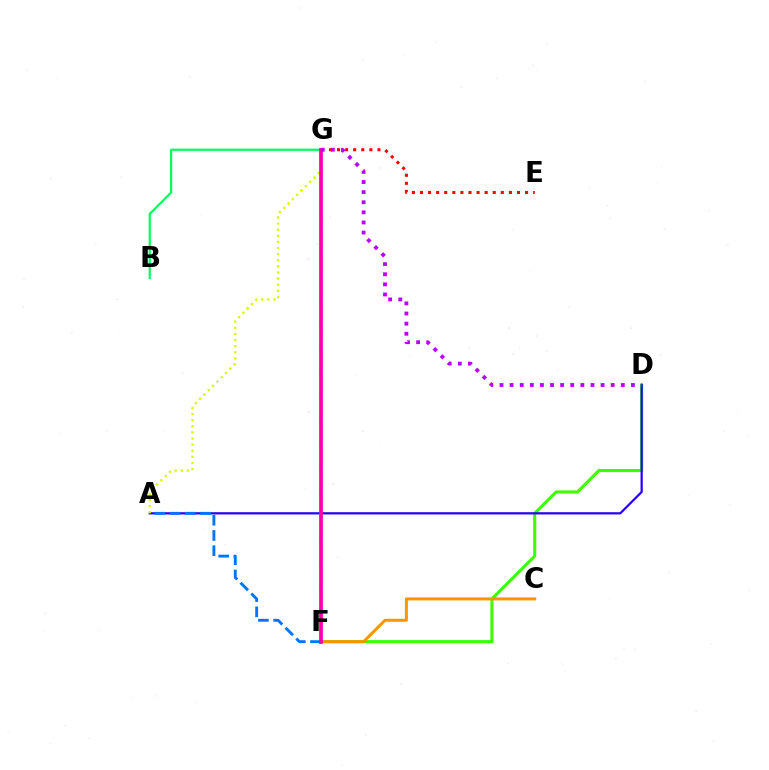{('E', 'G'): [{'color': '#ff0000', 'line_style': 'dotted', 'thickness': 2.2}], ('B', 'G'): [{'color': '#00ff5c', 'line_style': 'solid', 'thickness': 1.58}], ('D', 'F'): [{'color': '#3dff00', 'line_style': 'solid', 'thickness': 2.22}], ('C', 'F'): [{'color': '#ff9400', 'line_style': 'solid', 'thickness': 2.15}], ('F', 'G'): [{'color': '#00fff6', 'line_style': 'dashed', 'thickness': 1.63}, {'color': '#ff00ac', 'line_style': 'solid', 'thickness': 2.68}], ('A', 'D'): [{'color': '#2500ff', 'line_style': 'solid', 'thickness': 1.6}], ('A', 'F'): [{'color': '#0074ff', 'line_style': 'dashed', 'thickness': 2.07}], ('A', 'G'): [{'color': '#d1ff00', 'line_style': 'dotted', 'thickness': 1.66}], ('D', 'G'): [{'color': '#b900ff', 'line_style': 'dotted', 'thickness': 2.75}]}